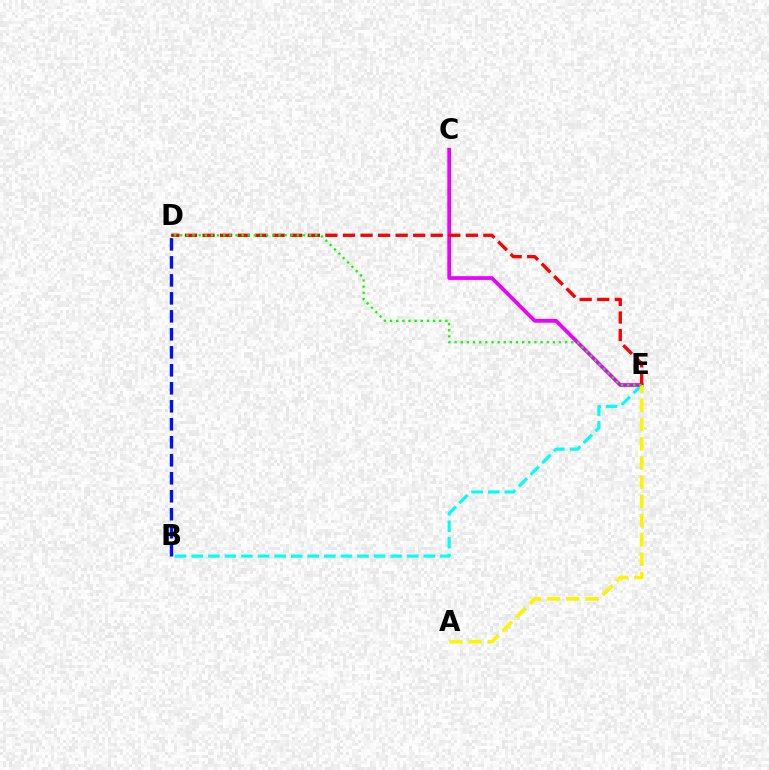{('B', 'D'): [{'color': '#0010ff', 'line_style': 'dashed', 'thickness': 2.44}], ('B', 'E'): [{'color': '#00fff6', 'line_style': 'dashed', 'thickness': 2.25}], ('C', 'E'): [{'color': '#ee00ff', 'line_style': 'solid', 'thickness': 2.69}], ('D', 'E'): [{'color': '#ff0000', 'line_style': 'dashed', 'thickness': 2.38}, {'color': '#08ff00', 'line_style': 'dotted', 'thickness': 1.67}], ('A', 'E'): [{'color': '#fcf500', 'line_style': 'dashed', 'thickness': 2.61}]}